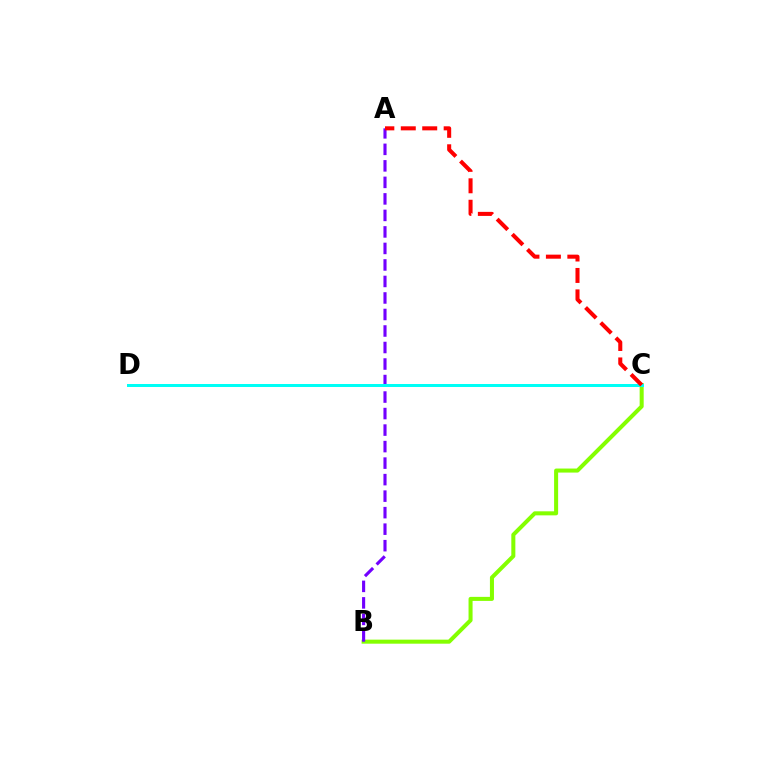{('B', 'C'): [{'color': '#84ff00', 'line_style': 'solid', 'thickness': 2.9}], ('A', 'B'): [{'color': '#7200ff', 'line_style': 'dashed', 'thickness': 2.24}], ('C', 'D'): [{'color': '#00fff6', 'line_style': 'solid', 'thickness': 2.16}], ('A', 'C'): [{'color': '#ff0000', 'line_style': 'dashed', 'thickness': 2.91}]}